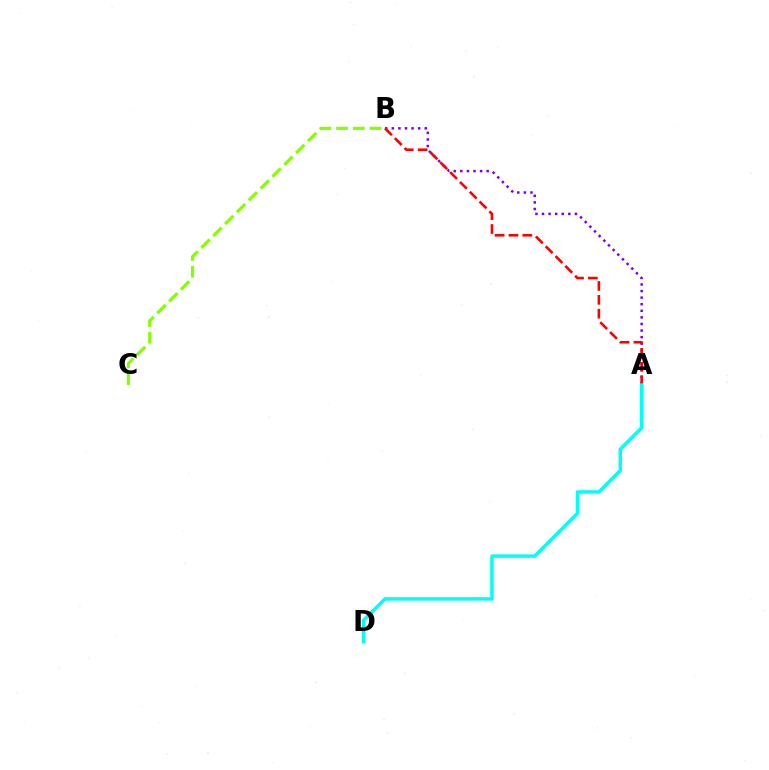{('A', 'B'): [{'color': '#7200ff', 'line_style': 'dotted', 'thickness': 1.79}, {'color': '#ff0000', 'line_style': 'dashed', 'thickness': 1.89}], ('B', 'C'): [{'color': '#84ff00', 'line_style': 'dashed', 'thickness': 2.28}], ('A', 'D'): [{'color': '#00fff6', 'line_style': 'solid', 'thickness': 2.51}]}